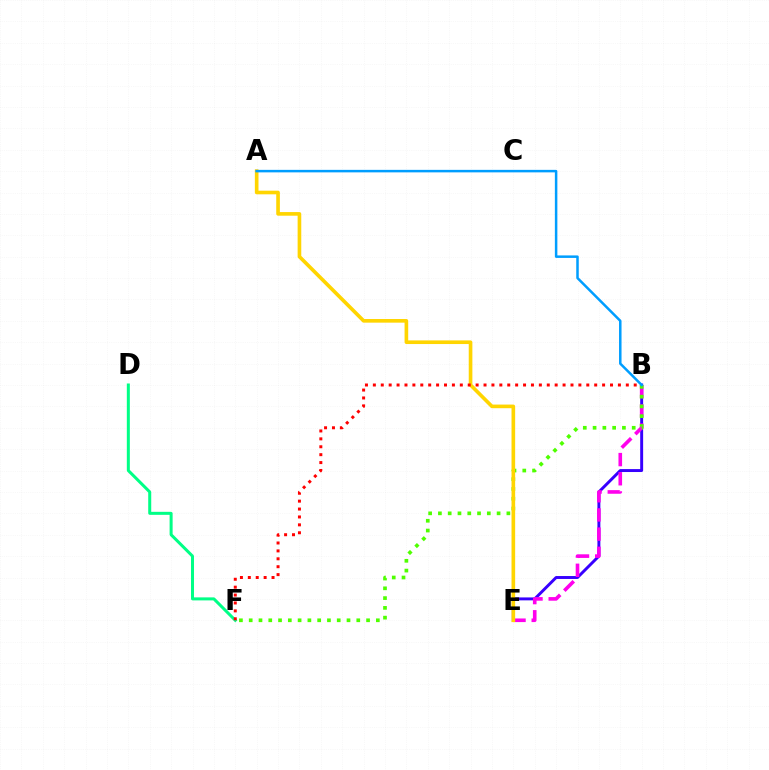{('B', 'E'): [{'color': '#3700ff', 'line_style': 'solid', 'thickness': 2.11}, {'color': '#ff00ed', 'line_style': 'dashed', 'thickness': 2.61}], ('D', 'F'): [{'color': '#00ff86', 'line_style': 'solid', 'thickness': 2.17}], ('B', 'F'): [{'color': '#4fff00', 'line_style': 'dotted', 'thickness': 2.66}, {'color': '#ff0000', 'line_style': 'dotted', 'thickness': 2.15}], ('A', 'E'): [{'color': '#ffd500', 'line_style': 'solid', 'thickness': 2.62}], ('A', 'B'): [{'color': '#009eff', 'line_style': 'solid', 'thickness': 1.8}]}